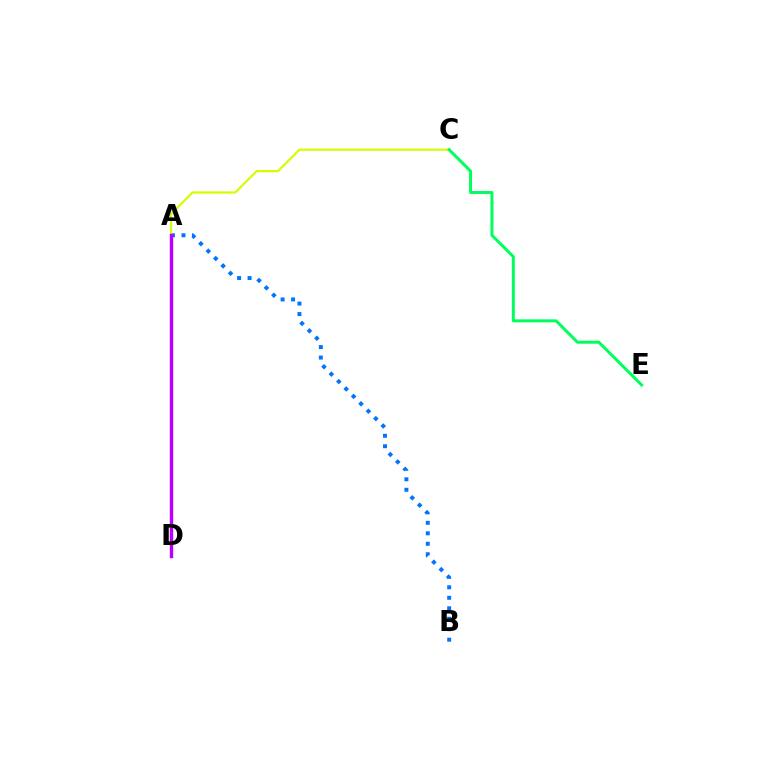{('A', 'B'): [{'color': '#0074ff', 'line_style': 'dotted', 'thickness': 2.85}], ('A', 'C'): [{'color': '#d1ff00', 'line_style': 'solid', 'thickness': 1.58}], ('A', 'D'): [{'color': '#ff0000', 'line_style': 'dashed', 'thickness': 1.96}, {'color': '#b900ff', 'line_style': 'solid', 'thickness': 2.46}], ('C', 'E'): [{'color': '#00ff5c', 'line_style': 'solid', 'thickness': 2.14}]}